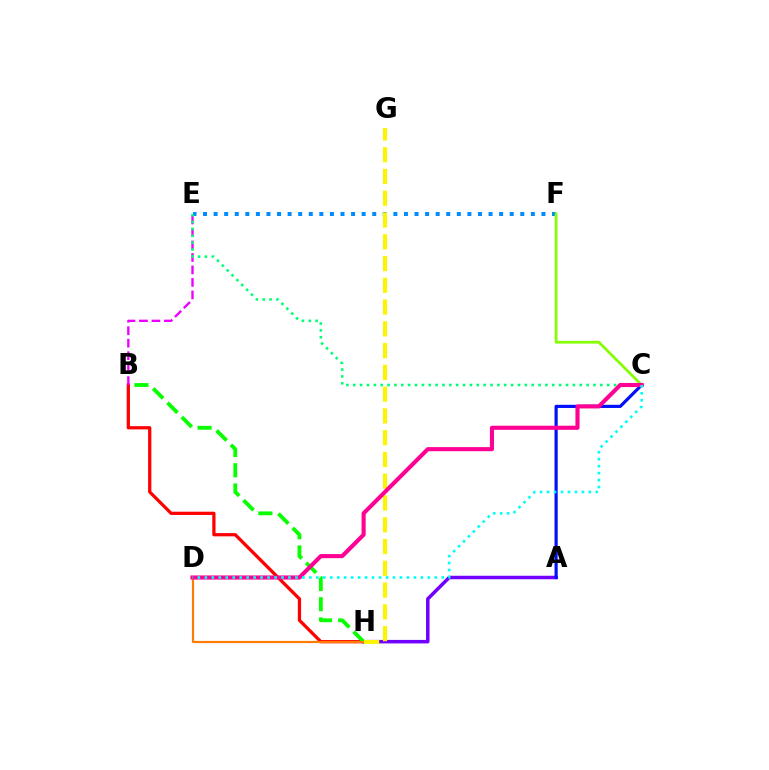{('B', 'H'): [{'color': '#ff0000', 'line_style': 'solid', 'thickness': 2.34}, {'color': '#08ff00', 'line_style': 'dashed', 'thickness': 2.75}], ('E', 'F'): [{'color': '#008cff', 'line_style': 'dotted', 'thickness': 2.87}], ('B', 'E'): [{'color': '#ee00ff', 'line_style': 'dashed', 'thickness': 1.7}], ('A', 'H'): [{'color': '#7200ff', 'line_style': 'solid', 'thickness': 2.52}], ('C', 'F'): [{'color': '#84ff00', 'line_style': 'solid', 'thickness': 1.96}], ('D', 'H'): [{'color': '#ff7c00', 'line_style': 'solid', 'thickness': 1.56}], ('G', 'H'): [{'color': '#fcf500', 'line_style': 'dashed', 'thickness': 2.96}], ('A', 'C'): [{'color': '#0010ff', 'line_style': 'solid', 'thickness': 2.28}], ('C', 'E'): [{'color': '#00ff74', 'line_style': 'dotted', 'thickness': 1.86}], ('C', 'D'): [{'color': '#ff0094', 'line_style': 'solid', 'thickness': 2.95}, {'color': '#00fff6', 'line_style': 'dotted', 'thickness': 1.89}]}